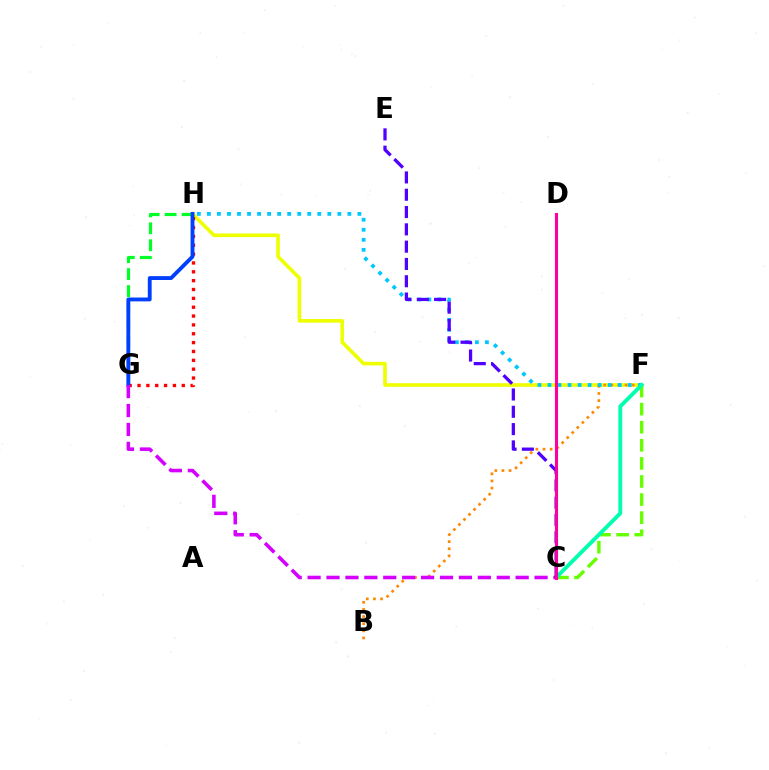{('F', 'H'): [{'color': '#eeff00', 'line_style': 'solid', 'thickness': 2.6}, {'color': '#00c7ff', 'line_style': 'dotted', 'thickness': 2.73}], ('B', 'F'): [{'color': '#ff8800', 'line_style': 'dotted', 'thickness': 1.94}], ('G', 'H'): [{'color': '#ff0000', 'line_style': 'dotted', 'thickness': 2.4}, {'color': '#00ff27', 'line_style': 'dashed', 'thickness': 2.3}, {'color': '#003fff', 'line_style': 'solid', 'thickness': 2.78}], ('C', 'F'): [{'color': '#66ff00', 'line_style': 'dashed', 'thickness': 2.46}, {'color': '#00ffaf', 'line_style': 'solid', 'thickness': 2.8}], ('C', 'G'): [{'color': '#d600ff', 'line_style': 'dashed', 'thickness': 2.57}], ('C', 'E'): [{'color': '#4f00ff', 'line_style': 'dashed', 'thickness': 2.35}], ('C', 'D'): [{'color': '#ff00a0', 'line_style': 'solid', 'thickness': 2.23}]}